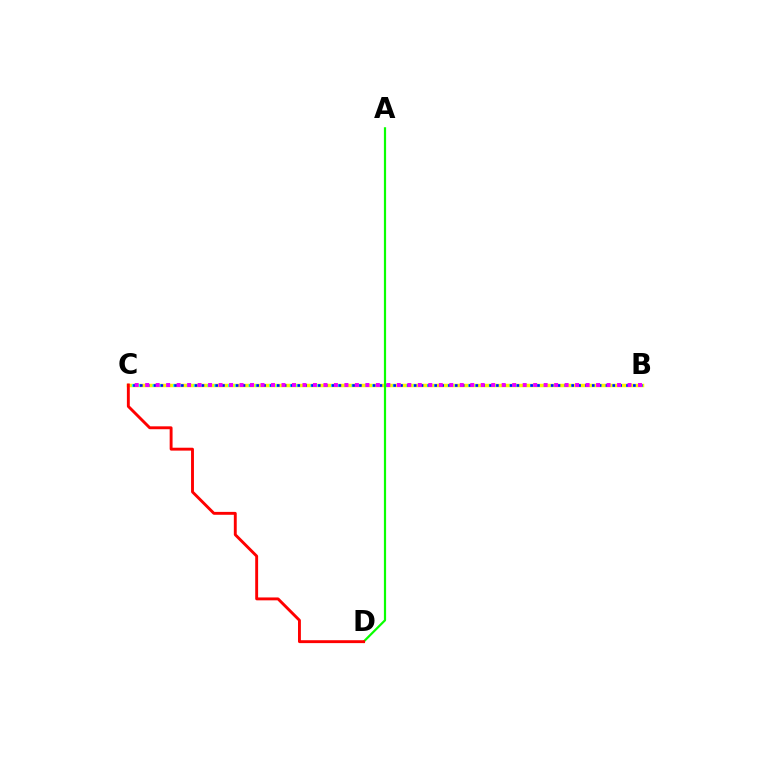{('B', 'C'): [{'color': '#fcf500', 'line_style': 'solid', 'thickness': 2.51}, {'color': '#00fff6', 'line_style': 'dotted', 'thickness': 1.87}, {'color': '#0010ff', 'line_style': 'dotted', 'thickness': 1.86}, {'color': '#ee00ff', 'line_style': 'dotted', 'thickness': 2.85}], ('A', 'D'): [{'color': '#08ff00', 'line_style': 'solid', 'thickness': 1.59}], ('C', 'D'): [{'color': '#ff0000', 'line_style': 'solid', 'thickness': 2.08}]}